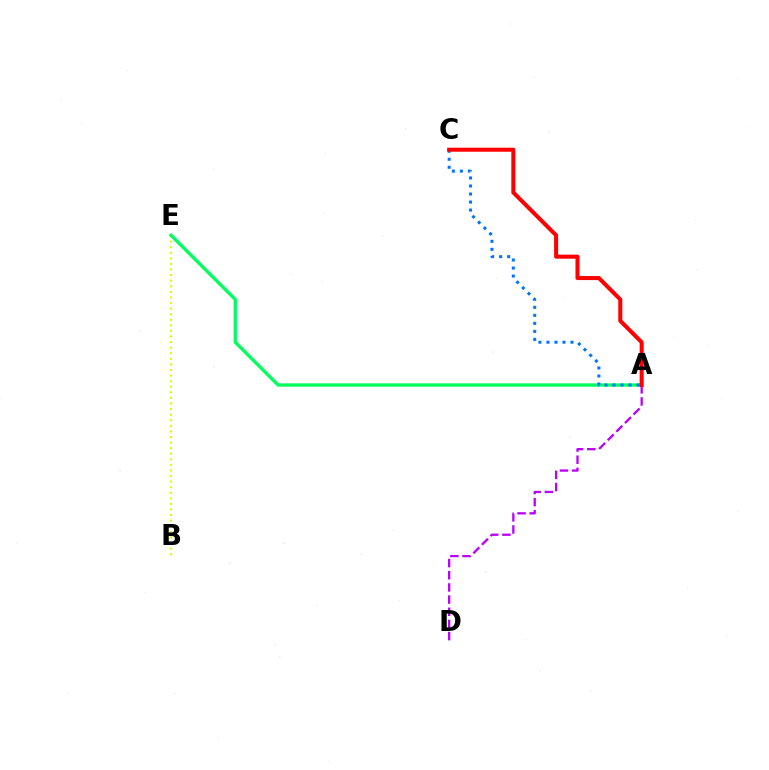{('B', 'E'): [{'color': '#d1ff00', 'line_style': 'dotted', 'thickness': 1.52}], ('A', 'D'): [{'color': '#b900ff', 'line_style': 'dashed', 'thickness': 1.65}], ('A', 'E'): [{'color': '#00ff5c', 'line_style': 'solid', 'thickness': 2.39}], ('A', 'C'): [{'color': '#0074ff', 'line_style': 'dotted', 'thickness': 2.18}, {'color': '#ff0000', 'line_style': 'solid', 'thickness': 2.9}]}